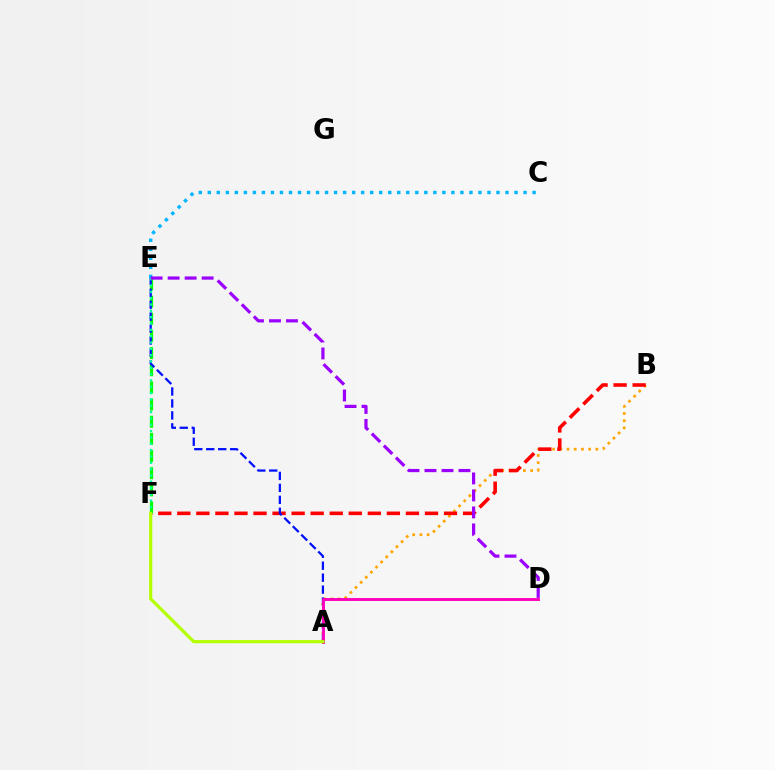{('A', 'B'): [{'color': '#ffa500', 'line_style': 'dotted', 'thickness': 1.96}], ('B', 'F'): [{'color': '#ff0000', 'line_style': 'dashed', 'thickness': 2.59}], ('E', 'F'): [{'color': '#08ff00', 'line_style': 'dashed', 'thickness': 2.33}, {'color': '#00ff9d', 'line_style': 'dotted', 'thickness': 1.72}], ('A', 'E'): [{'color': '#0010ff', 'line_style': 'dashed', 'thickness': 1.63}], ('A', 'D'): [{'color': '#ff00bd', 'line_style': 'solid', 'thickness': 2.09}], ('C', 'E'): [{'color': '#00b5ff', 'line_style': 'dotted', 'thickness': 2.45}], ('A', 'F'): [{'color': '#b3ff00', 'line_style': 'solid', 'thickness': 2.27}], ('D', 'E'): [{'color': '#9b00ff', 'line_style': 'dashed', 'thickness': 2.31}]}